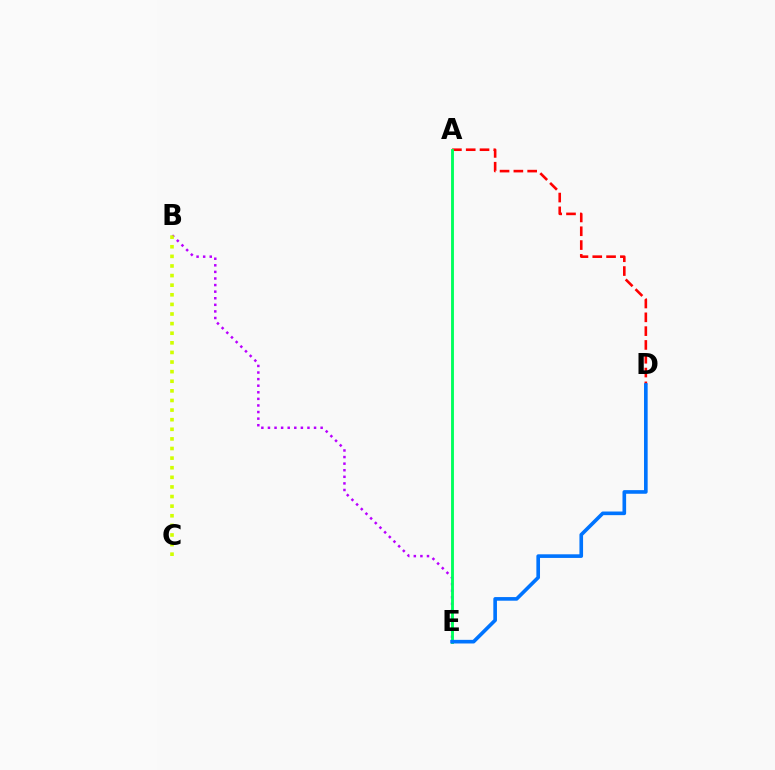{('B', 'E'): [{'color': '#b900ff', 'line_style': 'dotted', 'thickness': 1.79}], ('B', 'C'): [{'color': '#d1ff00', 'line_style': 'dotted', 'thickness': 2.61}], ('A', 'D'): [{'color': '#ff0000', 'line_style': 'dashed', 'thickness': 1.88}], ('A', 'E'): [{'color': '#00ff5c', 'line_style': 'solid', 'thickness': 2.07}], ('D', 'E'): [{'color': '#0074ff', 'line_style': 'solid', 'thickness': 2.61}]}